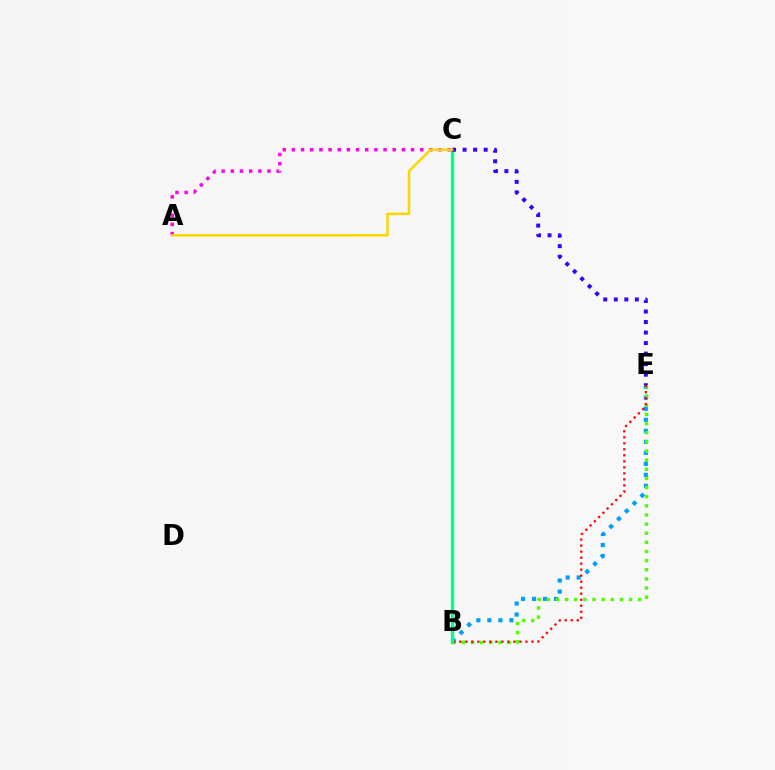{('B', 'E'): [{'color': '#009eff', 'line_style': 'dotted', 'thickness': 2.99}, {'color': '#4fff00', 'line_style': 'dotted', 'thickness': 2.48}, {'color': '#ff0000', 'line_style': 'dotted', 'thickness': 1.63}], ('B', 'C'): [{'color': '#00ff86', 'line_style': 'solid', 'thickness': 2.4}], ('A', 'C'): [{'color': '#ff00ed', 'line_style': 'dotted', 'thickness': 2.49}, {'color': '#ffd500', 'line_style': 'solid', 'thickness': 1.79}], ('C', 'E'): [{'color': '#3700ff', 'line_style': 'dotted', 'thickness': 2.86}]}